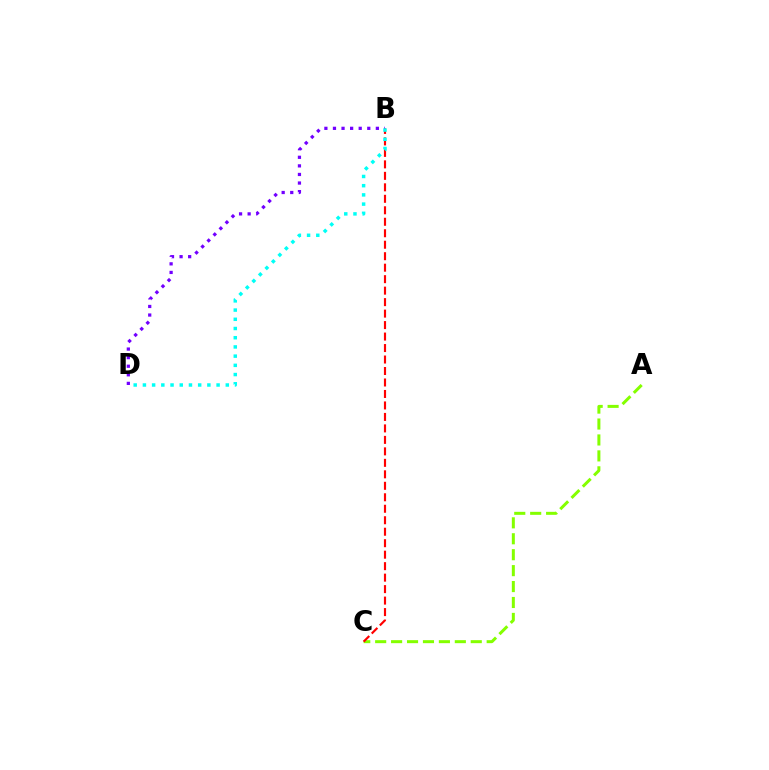{('A', 'C'): [{'color': '#84ff00', 'line_style': 'dashed', 'thickness': 2.16}], ('B', 'C'): [{'color': '#ff0000', 'line_style': 'dashed', 'thickness': 1.56}], ('B', 'D'): [{'color': '#7200ff', 'line_style': 'dotted', 'thickness': 2.33}, {'color': '#00fff6', 'line_style': 'dotted', 'thickness': 2.5}]}